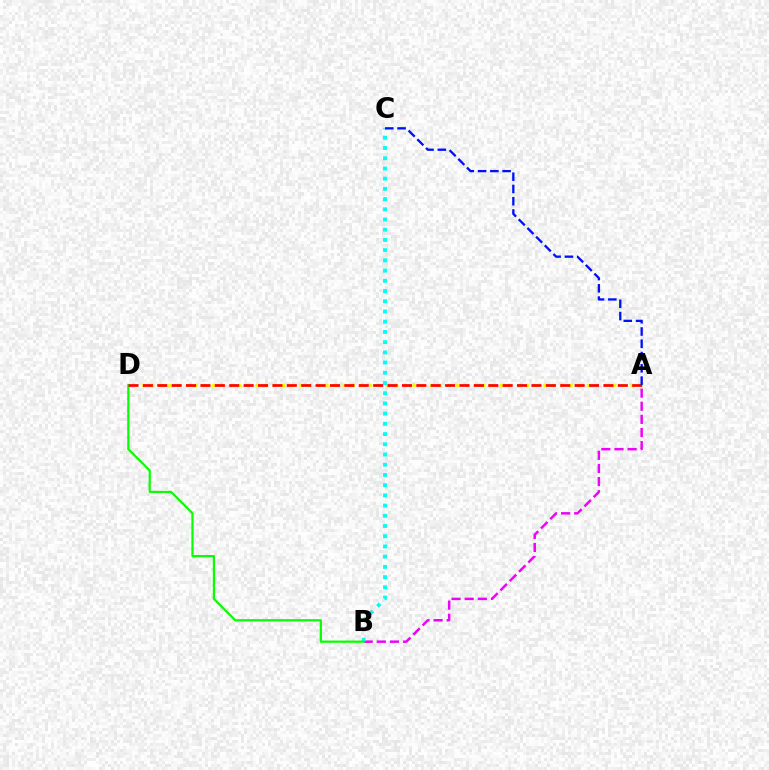{('A', 'B'): [{'color': '#ee00ff', 'line_style': 'dashed', 'thickness': 1.78}], ('A', 'D'): [{'color': '#fcf500', 'line_style': 'dotted', 'thickness': 2.37}, {'color': '#ff0000', 'line_style': 'dashed', 'thickness': 1.95}], ('B', 'C'): [{'color': '#00fff6', 'line_style': 'dotted', 'thickness': 2.78}], ('B', 'D'): [{'color': '#08ff00', 'line_style': 'solid', 'thickness': 1.61}], ('A', 'C'): [{'color': '#0010ff', 'line_style': 'dashed', 'thickness': 1.67}]}